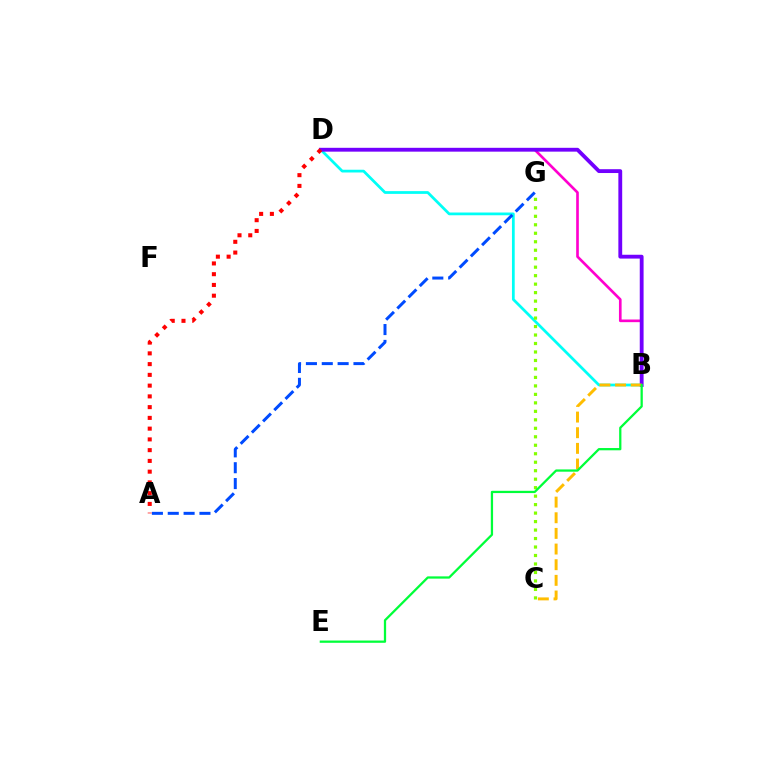{('B', 'D'): [{'color': '#ff00cf', 'line_style': 'solid', 'thickness': 1.91}, {'color': '#00fff6', 'line_style': 'solid', 'thickness': 1.98}, {'color': '#7200ff', 'line_style': 'solid', 'thickness': 2.76}], ('C', 'G'): [{'color': '#84ff00', 'line_style': 'dotted', 'thickness': 2.3}], ('A', 'G'): [{'color': '#004bff', 'line_style': 'dashed', 'thickness': 2.15}], ('A', 'D'): [{'color': '#ff0000', 'line_style': 'dotted', 'thickness': 2.92}], ('B', 'C'): [{'color': '#ffbd00', 'line_style': 'dashed', 'thickness': 2.13}], ('B', 'E'): [{'color': '#00ff39', 'line_style': 'solid', 'thickness': 1.63}]}